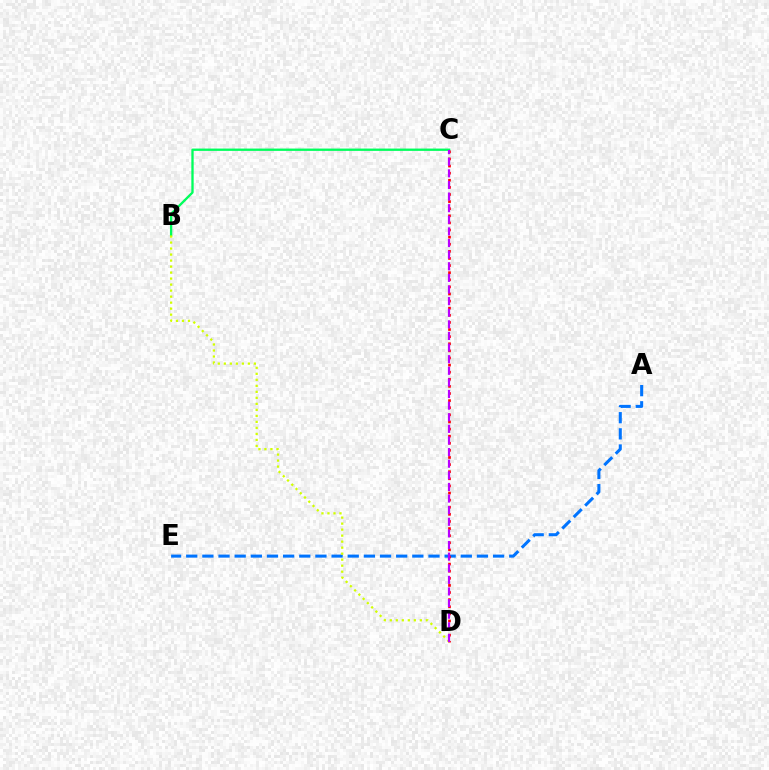{('A', 'E'): [{'color': '#0074ff', 'line_style': 'dashed', 'thickness': 2.19}], ('B', 'C'): [{'color': '#00ff5c', 'line_style': 'solid', 'thickness': 1.67}], ('C', 'D'): [{'color': '#ff0000', 'line_style': 'dotted', 'thickness': 1.93}, {'color': '#b900ff', 'line_style': 'dashed', 'thickness': 1.58}], ('B', 'D'): [{'color': '#d1ff00', 'line_style': 'dotted', 'thickness': 1.63}]}